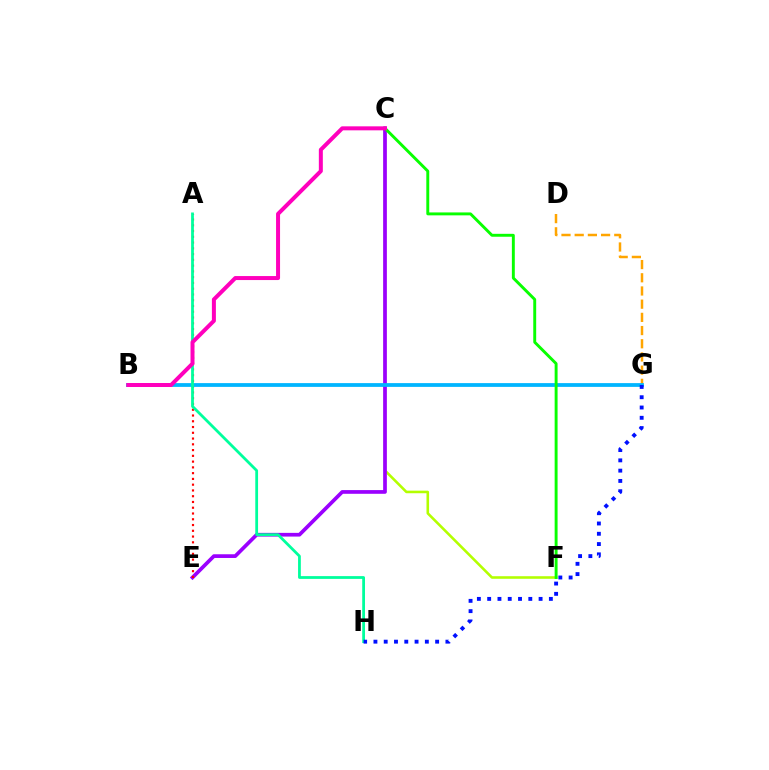{('D', 'G'): [{'color': '#ffa500', 'line_style': 'dashed', 'thickness': 1.79}], ('C', 'F'): [{'color': '#b3ff00', 'line_style': 'solid', 'thickness': 1.86}, {'color': '#08ff00', 'line_style': 'solid', 'thickness': 2.1}], ('C', 'E'): [{'color': '#9b00ff', 'line_style': 'solid', 'thickness': 2.67}], ('A', 'E'): [{'color': '#ff0000', 'line_style': 'dotted', 'thickness': 1.57}], ('B', 'G'): [{'color': '#00b5ff', 'line_style': 'solid', 'thickness': 2.72}], ('A', 'H'): [{'color': '#00ff9d', 'line_style': 'solid', 'thickness': 2.0}], ('B', 'C'): [{'color': '#ff00bd', 'line_style': 'solid', 'thickness': 2.88}], ('G', 'H'): [{'color': '#0010ff', 'line_style': 'dotted', 'thickness': 2.79}]}